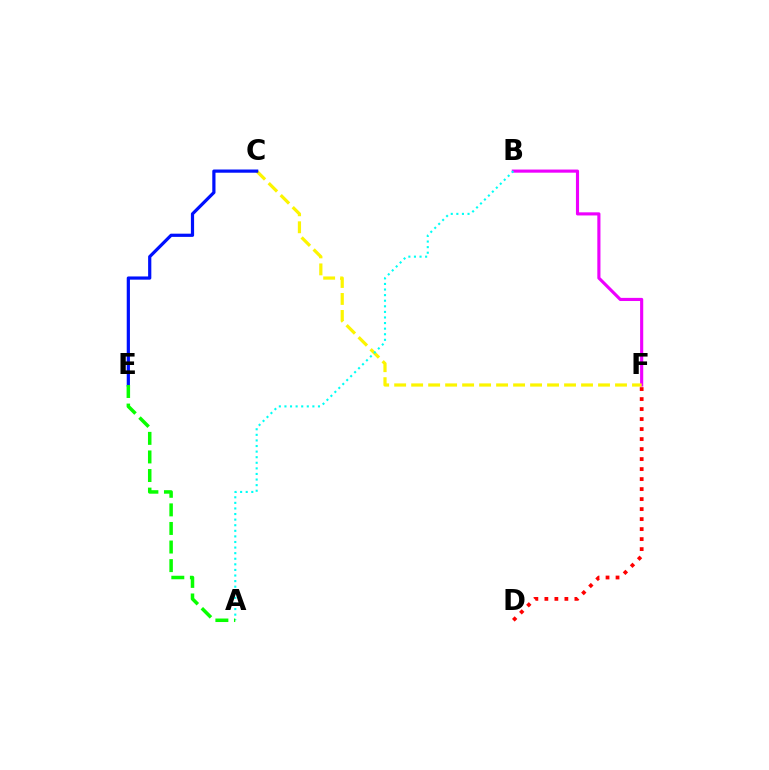{('B', 'F'): [{'color': '#ee00ff', 'line_style': 'solid', 'thickness': 2.25}], ('C', 'F'): [{'color': '#fcf500', 'line_style': 'dashed', 'thickness': 2.31}], ('C', 'E'): [{'color': '#0010ff', 'line_style': 'solid', 'thickness': 2.31}], ('A', 'B'): [{'color': '#00fff6', 'line_style': 'dotted', 'thickness': 1.52}], ('A', 'E'): [{'color': '#08ff00', 'line_style': 'dashed', 'thickness': 2.52}], ('D', 'F'): [{'color': '#ff0000', 'line_style': 'dotted', 'thickness': 2.72}]}